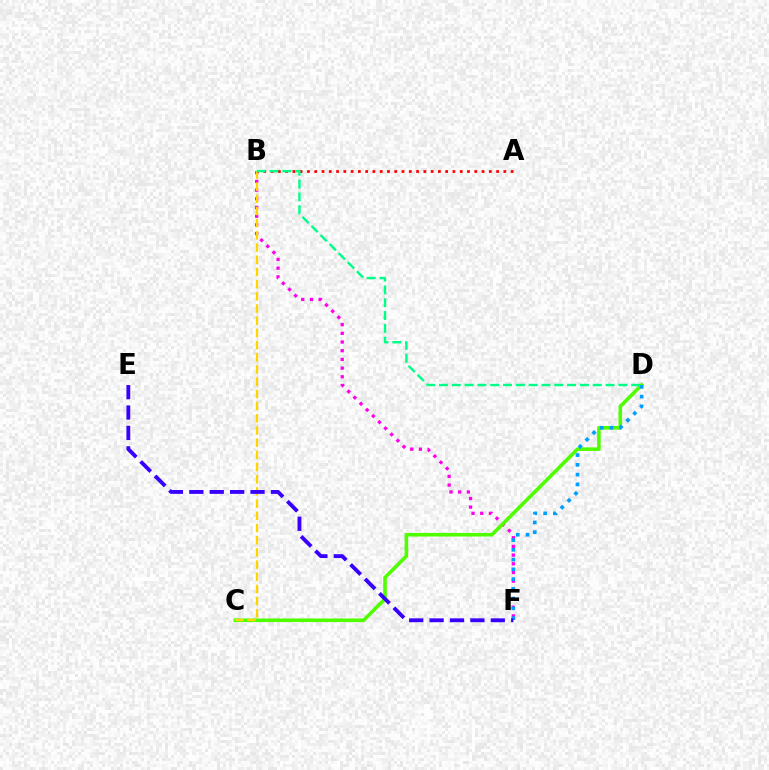{('B', 'F'): [{'color': '#ff00ed', 'line_style': 'dotted', 'thickness': 2.36}], ('C', 'D'): [{'color': '#4fff00', 'line_style': 'solid', 'thickness': 2.58}], ('D', 'F'): [{'color': '#009eff', 'line_style': 'dotted', 'thickness': 2.65}], ('B', 'C'): [{'color': '#ffd500', 'line_style': 'dashed', 'thickness': 1.66}], ('E', 'F'): [{'color': '#3700ff', 'line_style': 'dashed', 'thickness': 2.77}], ('A', 'B'): [{'color': '#ff0000', 'line_style': 'dotted', 'thickness': 1.98}], ('B', 'D'): [{'color': '#00ff86', 'line_style': 'dashed', 'thickness': 1.74}]}